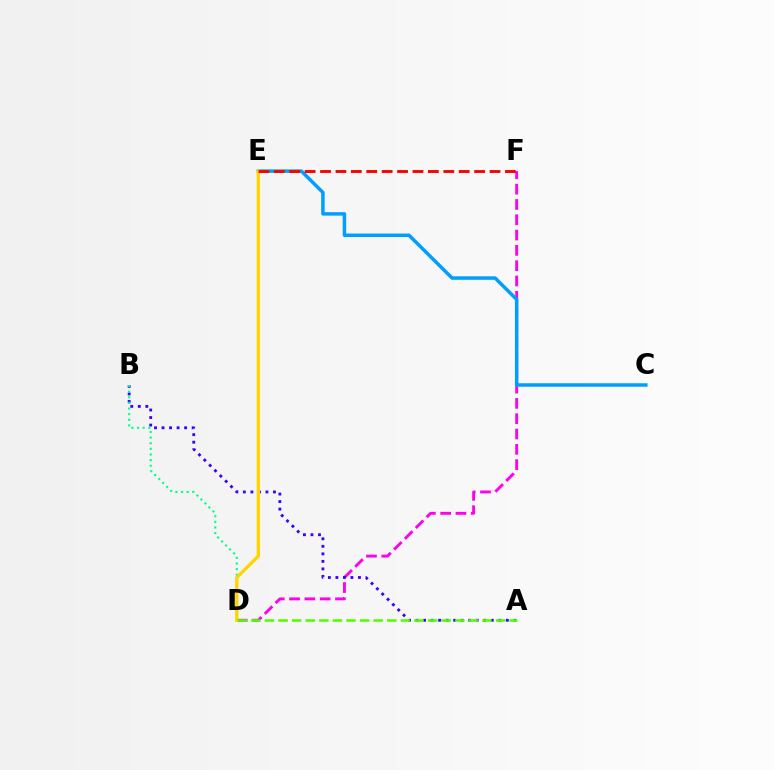{('D', 'F'): [{'color': '#ff00ed', 'line_style': 'dashed', 'thickness': 2.08}], ('A', 'B'): [{'color': '#3700ff', 'line_style': 'dotted', 'thickness': 2.04}], ('B', 'D'): [{'color': '#00ff86', 'line_style': 'dotted', 'thickness': 1.53}], ('C', 'E'): [{'color': '#009eff', 'line_style': 'solid', 'thickness': 2.51}], ('D', 'E'): [{'color': '#ffd500', 'line_style': 'solid', 'thickness': 2.38}], ('A', 'D'): [{'color': '#4fff00', 'line_style': 'dashed', 'thickness': 1.85}], ('E', 'F'): [{'color': '#ff0000', 'line_style': 'dashed', 'thickness': 2.09}]}